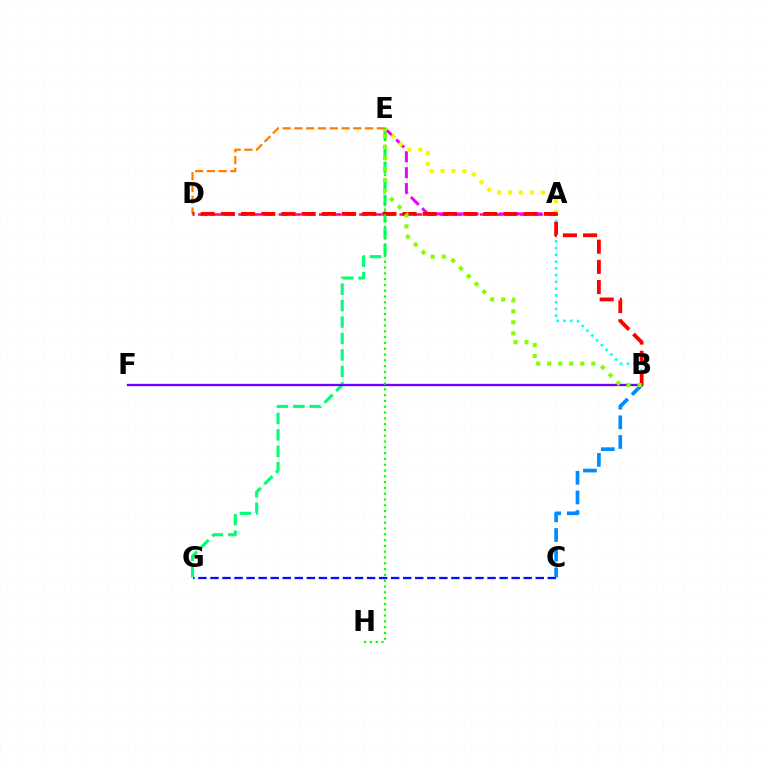{('D', 'E'): [{'color': '#ff7c00', 'line_style': 'dashed', 'thickness': 1.6}], ('C', 'G'): [{'color': '#0010ff', 'line_style': 'dashed', 'thickness': 1.64}], ('E', 'G'): [{'color': '#00ff74', 'line_style': 'dashed', 'thickness': 2.23}], ('A', 'D'): [{'color': '#ff0094', 'line_style': 'dashed', 'thickness': 1.82}], ('A', 'E'): [{'color': '#ee00ff', 'line_style': 'dashed', 'thickness': 2.16}, {'color': '#fcf500', 'line_style': 'dotted', 'thickness': 2.96}], ('B', 'F'): [{'color': '#7200ff', 'line_style': 'solid', 'thickness': 1.68}], ('A', 'B'): [{'color': '#00fff6', 'line_style': 'dotted', 'thickness': 1.84}], ('B', 'D'): [{'color': '#ff0000', 'line_style': 'dashed', 'thickness': 2.74}], ('E', 'H'): [{'color': '#08ff00', 'line_style': 'dotted', 'thickness': 1.58}], ('B', 'C'): [{'color': '#008cff', 'line_style': 'dashed', 'thickness': 2.67}], ('B', 'E'): [{'color': '#84ff00', 'line_style': 'dotted', 'thickness': 3.0}]}